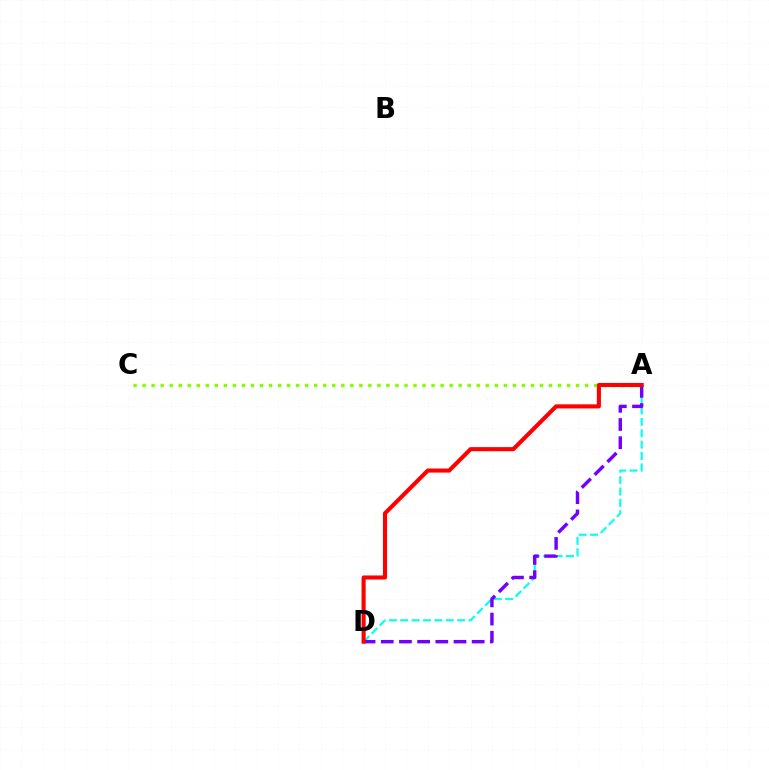{('A', 'C'): [{'color': '#84ff00', 'line_style': 'dotted', 'thickness': 2.45}], ('A', 'D'): [{'color': '#00fff6', 'line_style': 'dashed', 'thickness': 1.55}, {'color': '#7200ff', 'line_style': 'dashed', 'thickness': 2.47}, {'color': '#ff0000', 'line_style': 'solid', 'thickness': 2.94}]}